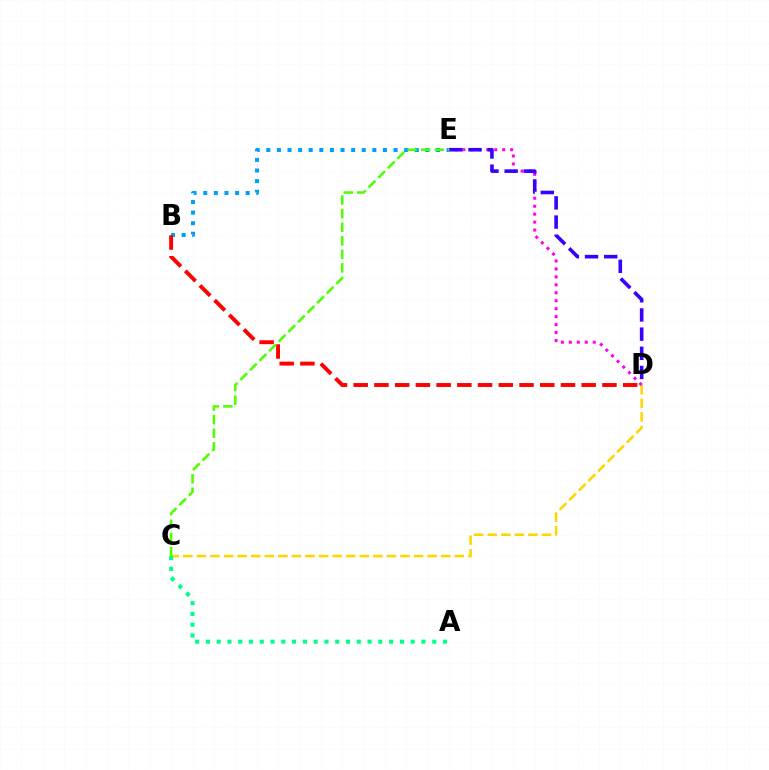{('C', 'D'): [{'color': '#ffd500', 'line_style': 'dashed', 'thickness': 1.84}], ('B', 'E'): [{'color': '#009eff', 'line_style': 'dotted', 'thickness': 2.88}], ('B', 'D'): [{'color': '#ff0000', 'line_style': 'dashed', 'thickness': 2.82}], ('D', 'E'): [{'color': '#ff00ed', 'line_style': 'dotted', 'thickness': 2.16}, {'color': '#3700ff', 'line_style': 'dashed', 'thickness': 2.6}], ('C', 'E'): [{'color': '#4fff00', 'line_style': 'dashed', 'thickness': 1.85}], ('A', 'C'): [{'color': '#00ff86', 'line_style': 'dotted', 'thickness': 2.93}]}